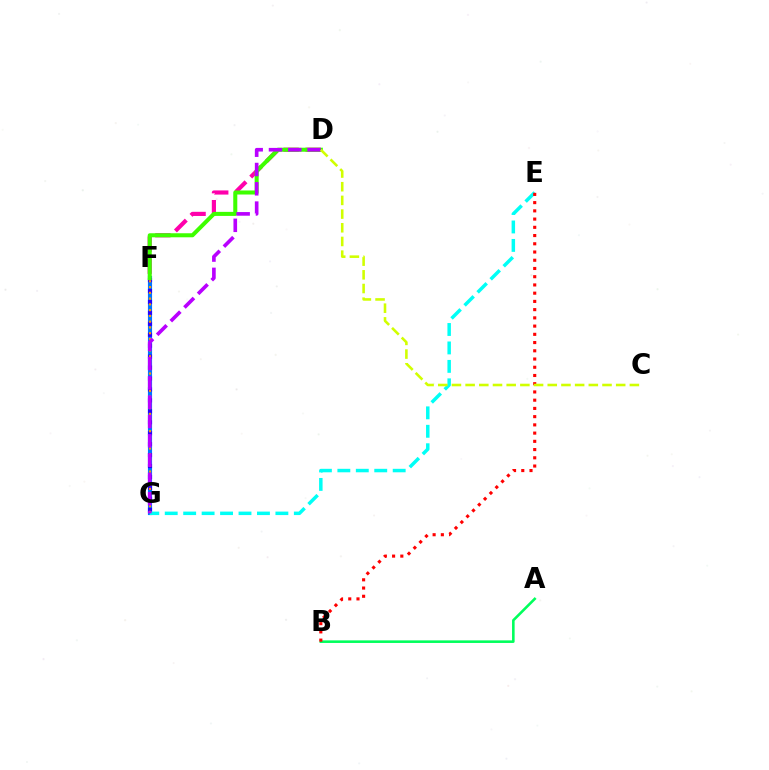{('D', 'F'): [{'color': '#ff00ac', 'line_style': 'dashed', 'thickness': 2.99}, {'color': '#3dff00', 'line_style': 'solid', 'thickness': 2.91}], ('F', 'G'): [{'color': '#0074ff', 'line_style': 'solid', 'thickness': 2.98}, {'color': '#2500ff', 'line_style': 'dotted', 'thickness': 2.97}, {'color': '#ff9400', 'line_style': 'dotted', 'thickness': 1.57}], ('E', 'G'): [{'color': '#00fff6', 'line_style': 'dashed', 'thickness': 2.51}], ('A', 'B'): [{'color': '#00ff5c', 'line_style': 'solid', 'thickness': 1.86}], ('D', 'G'): [{'color': '#b900ff', 'line_style': 'dashed', 'thickness': 2.62}], ('B', 'E'): [{'color': '#ff0000', 'line_style': 'dotted', 'thickness': 2.24}], ('C', 'D'): [{'color': '#d1ff00', 'line_style': 'dashed', 'thickness': 1.86}]}